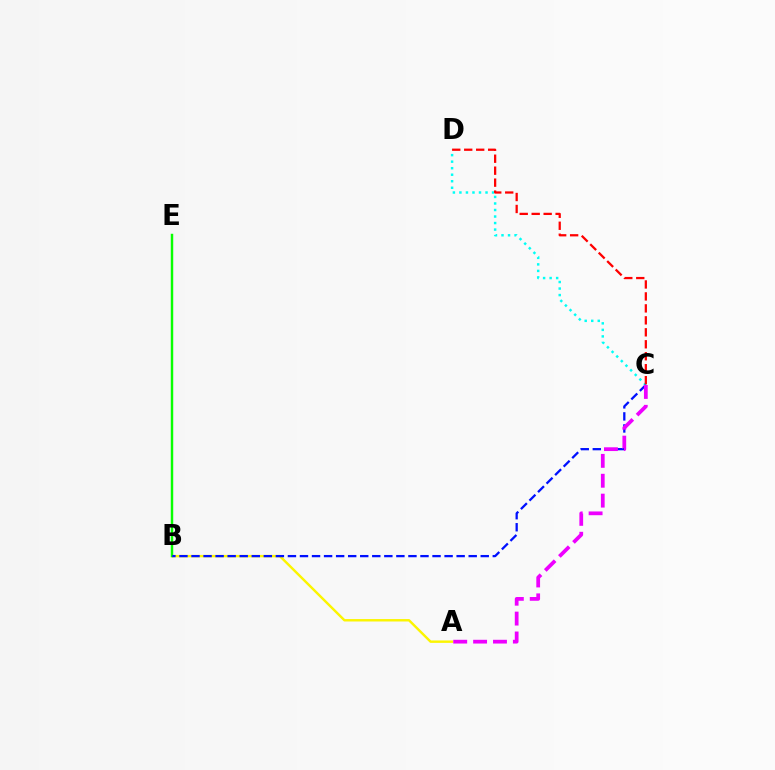{('C', 'D'): [{'color': '#00fff6', 'line_style': 'dotted', 'thickness': 1.77}, {'color': '#ff0000', 'line_style': 'dashed', 'thickness': 1.63}], ('A', 'B'): [{'color': '#fcf500', 'line_style': 'solid', 'thickness': 1.74}], ('B', 'E'): [{'color': '#08ff00', 'line_style': 'solid', 'thickness': 1.77}], ('B', 'C'): [{'color': '#0010ff', 'line_style': 'dashed', 'thickness': 1.64}], ('A', 'C'): [{'color': '#ee00ff', 'line_style': 'dashed', 'thickness': 2.7}]}